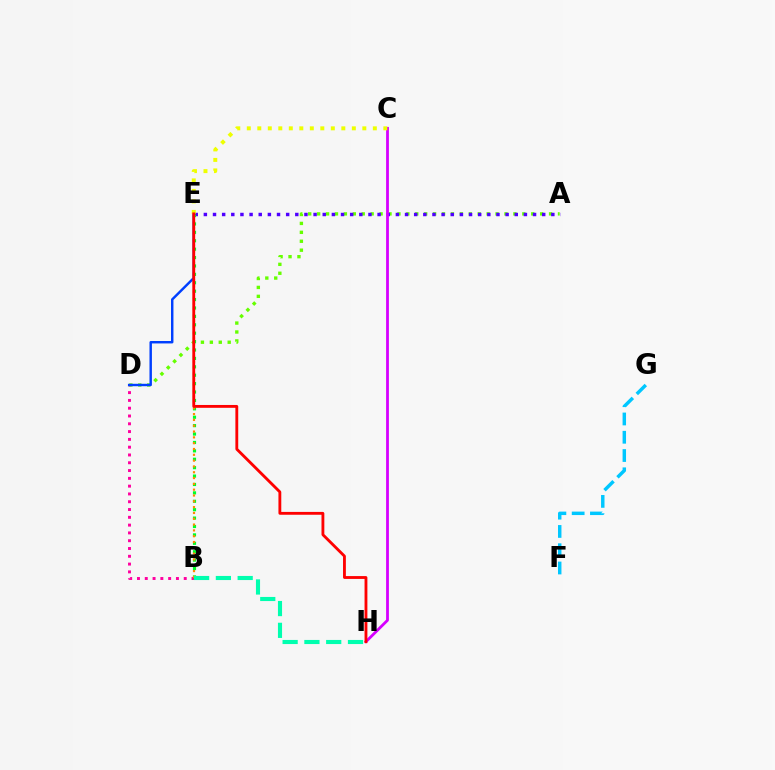{('F', 'G'): [{'color': '#00c7ff', 'line_style': 'dashed', 'thickness': 2.48}], ('A', 'D'): [{'color': '#66ff00', 'line_style': 'dotted', 'thickness': 2.42}], ('B', 'D'): [{'color': '#ff00a0', 'line_style': 'dotted', 'thickness': 2.12}], ('A', 'E'): [{'color': '#4f00ff', 'line_style': 'dotted', 'thickness': 2.48}], ('B', 'E'): [{'color': '#00ff27', 'line_style': 'dotted', 'thickness': 2.28}, {'color': '#ff8800', 'line_style': 'dotted', 'thickness': 1.58}], ('C', 'H'): [{'color': '#d600ff', 'line_style': 'solid', 'thickness': 2.01}], ('D', 'E'): [{'color': '#003fff', 'line_style': 'solid', 'thickness': 1.76}], ('C', 'E'): [{'color': '#eeff00', 'line_style': 'dotted', 'thickness': 2.85}], ('E', 'H'): [{'color': '#ff0000', 'line_style': 'solid', 'thickness': 2.04}], ('B', 'H'): [{'color': '#00ffaf', 'line_style': 'dashed', 'thickness': 2.96}]}